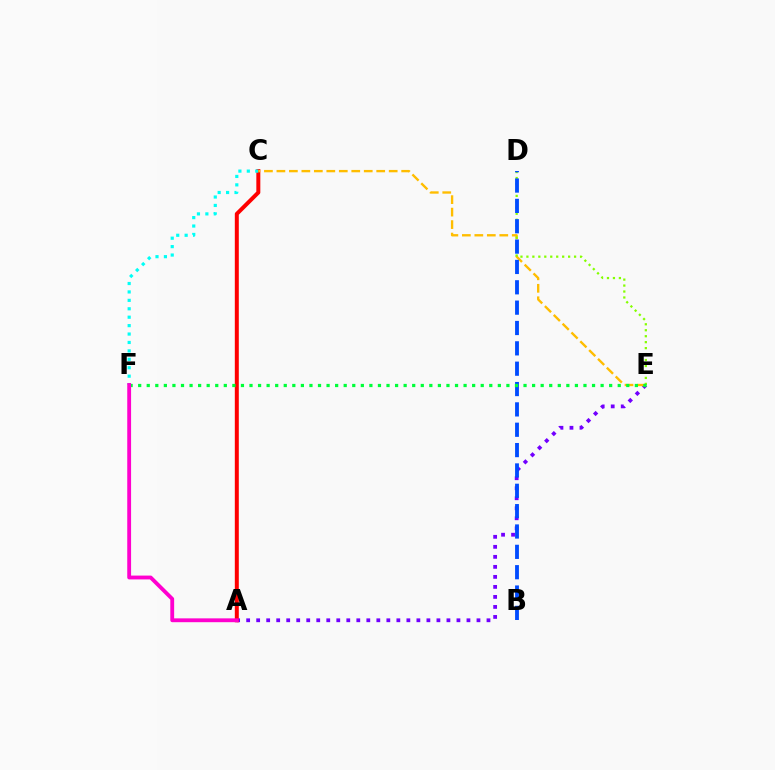{('A', 'E'): [{'color': '#7200ff', 'line_style': 'dotted', 'thickness': 2.72}], ('A', 'C'): [{'color': '#ff0000', 'line_style': 'solid', 'thickness': 2.87}], ('C', 'F'): [{'color': '#00fff6', 'line_style': 'dotted', 'thickness': 2.29}], ('C', 'E'): [{'color': '#ffbd00', 'line_style': 'dashed', 'thickness': 1.69}], ('D', 'E'): [{'color': '#84ff00', 'line_style': 'dotted', 'thickness': 1.62}], ('B', 'D'): [{'color': '#004bff', 'line_style': 'dashed', 'thickness': 2.76}], ('E', 'F'): [{'color': '#00ff39', 'line_style': 'dotted', 'thickness': 2.33}], ('A', 'F'): [{'color': '#ff00cf', 'line_style': 'solid', 'thickness': 2.76}]}